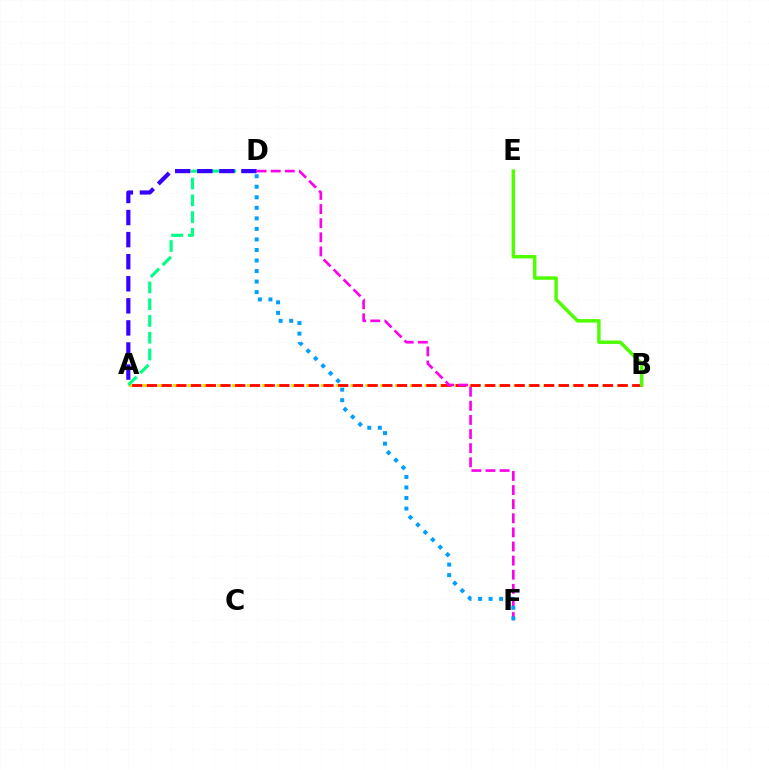{('A', 'B'): [{'color': '#ffd500', 'line_style': 'dashed', 'thickness': 2.01}, {'color': '#ff0000', 'line_style': 'dashed', 'thickness': 2.0}], ('A', 'D'): [{'color': '#00ff86', 'line_style': 'dashed', 'thickness': 2.28}, {'color': '#3700ff', 'line_style': 'dashed', 'thickness': 3.0}], ('B', 'E'): [{'color': '#4fff00', 'line_style': 'solid', 'thickness': 2.51}], ('D', 'F'): [{'color': '#ff00ed', 'line_style': 'dashed', 'thickness': 1.92}, {'color': '#009eff', 'line_style': 'dotted', 'thickness': 2.86}]}